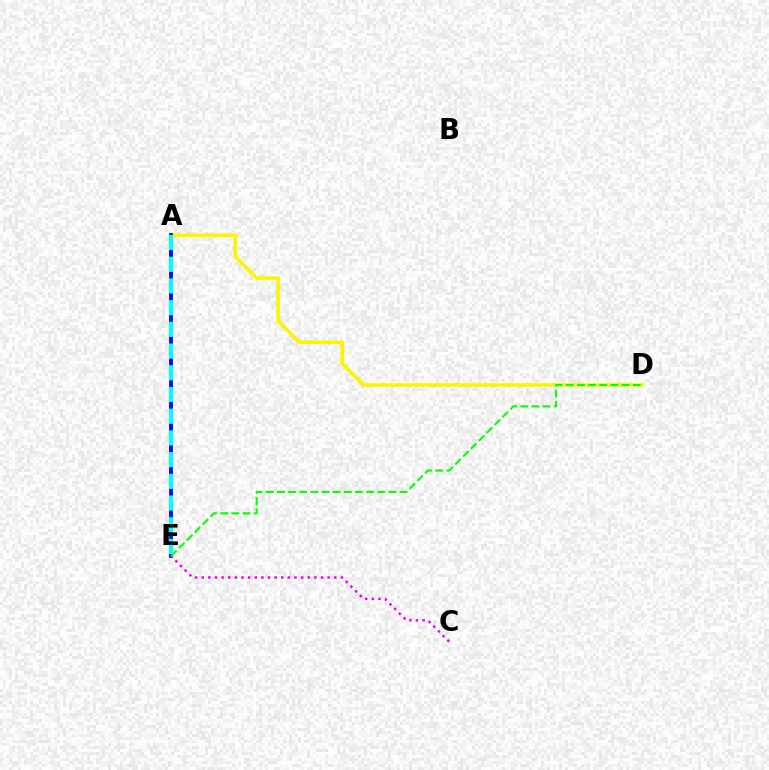{('A', 'E'): [{'color': '#ff0000', 'line_style': 'solid', 'thickness': 2.6}, {'color': '#0010ff', 'line_style': 'solid', 'thickness': 2.63}, {'color': '#00fff6', 'line_style': 'dashed', 'thickness': 2.95}], ('A', 'D'): [{'color': '#fcf500', 'line_style': 'solid', 'thickness': 2.58}], ('C', 'E'): [{'color': '#ee00ff', 'line_style': 'dotted', 'thickness': 1.8}], ('D', 'E'): [{'color': '#08ff00', 'line_style': 'dashed', 'thickness': 1.52}]}